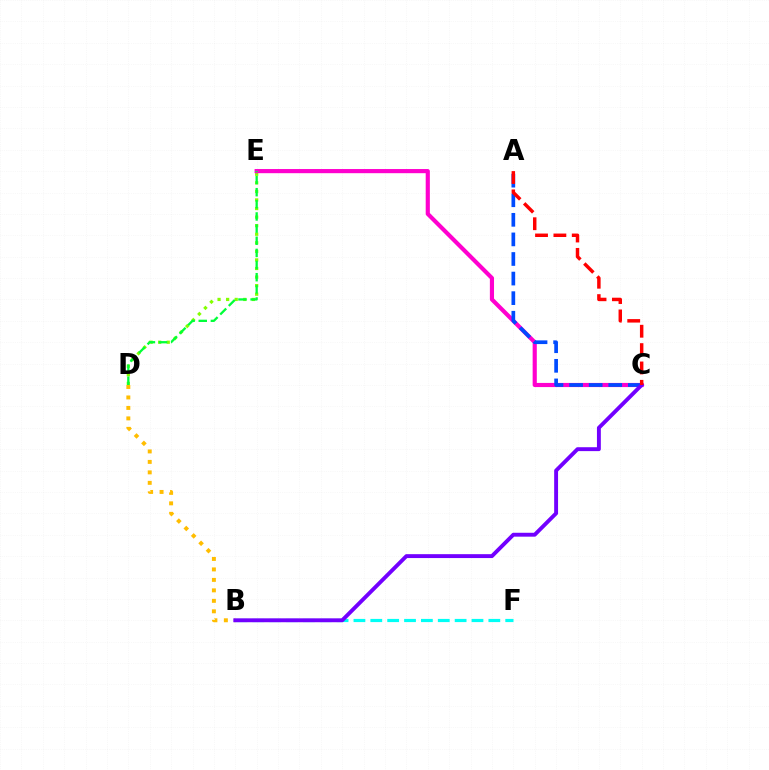{('D', 'E'): [{'color': '#84ff00', 'line_style': 'dotted', 'thickness': 2.33}, {'color': '#00ff39', 'line_style': 'dashed', 'thickness': 1.65}], ('B', 'D'): [{'color': '#ffbd00', 'line_style': 'dotted', 'thickness': 2.85}], ('C', 'E'): [{'color': '#ff00cf', 'line_style': 'solid', 'thickness': 2.99}], ('A', 'C'): [{'color': '#004bff', 'line_style': 'dashed', 'thickness': 2.66}, {'color': '#ff0000', 'line_style': 'dashed', 'thickness': 2.49}], ('B', 'F'): [{'color': '#00fff6', 'line_style': 'dashed', 'thickness': 2.29}], ('B', 'C'): [{'color': '#7200ff', 'line_style': 'solid', 'thickness': 2.8}]}